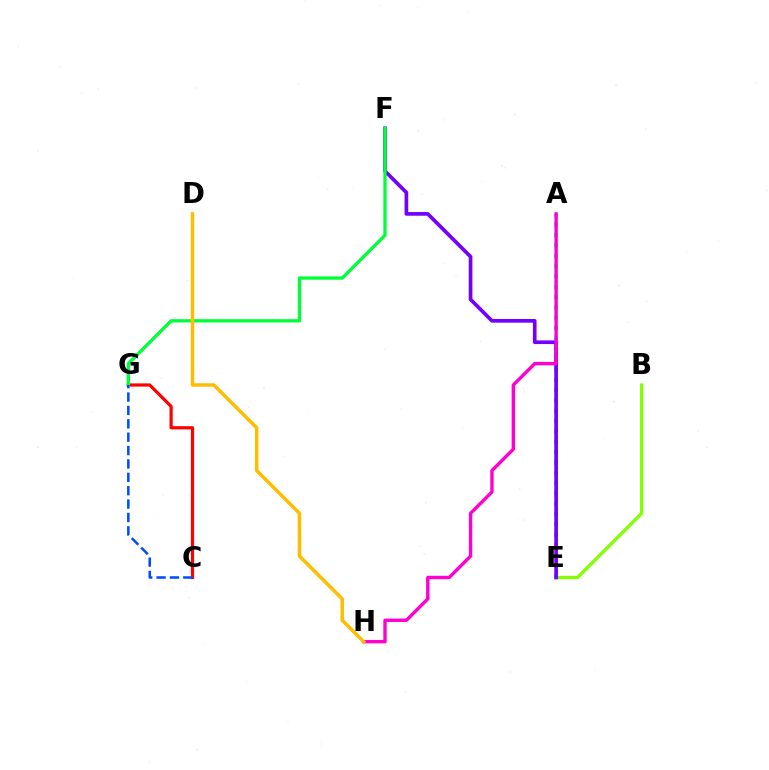{('B', 'E'): [{'color': '#84ff00', 'line_style': 'solid', 'thickness': 2.36}], ('A', 'E'): [{'color': '#00fff6', 'line_style': 'dotted', 'thickness': 2.81}], ('E', 'F'): [{'color': '#7200ff', 'line_style': 'solid', 'thickness': 2.65}], ('A', 'H'): [{'color': '#ff00cf', 'line_style': 'solid', 'thickness': 2.44}], ('C', 'G'): [{'color': '#ff0000', 'line_style': 'solid', 'thickness': 2.31}, {'color': '#004bff', 'line_style': 'dashed', 'thickness': 1.82}], ('F', 'G'): [{'color': '#00ff39', 'line_style': 'solid', 'thickness': 2.39}], ('D', 'H'): [{'color': '#ffbd00', 'line_style': 'solid', 'thickness': 2.52}]}